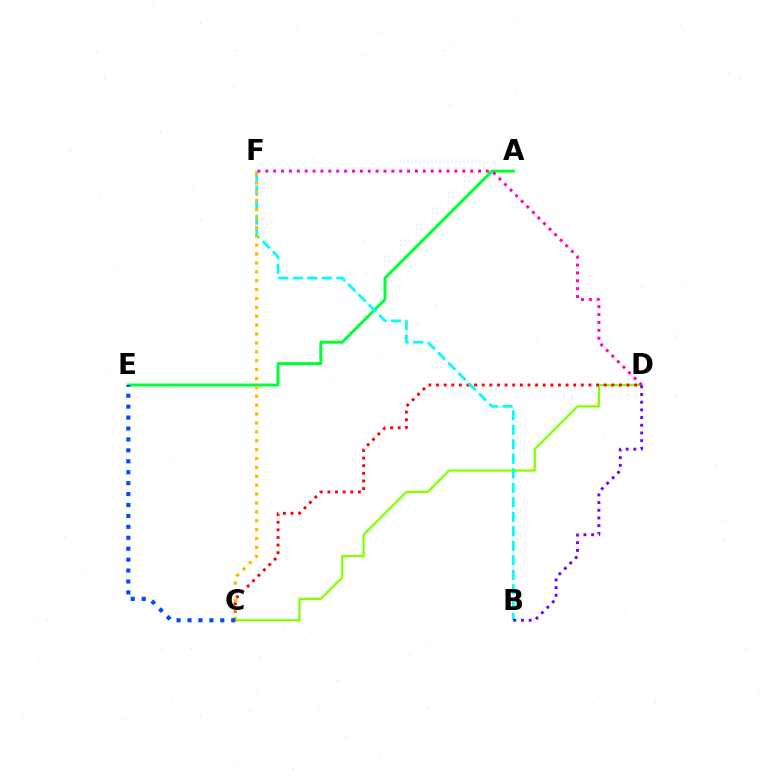{('A', 'E'): [{'color': '#00ff39', 'line_style': 'solid', 'thickness': 2.14}], ('C', 'D'): [{'color': '#84ff00', 'line_style': 'solid', 'thickness': 1.64}, {'color': '#ff0000', 'line_style': 'dotted', 'thickness': 2.07}], ('B', 'F'): [{'color': '#00fff6', 'line_style': 'dashed', 'thickness': 1.97}], ('C', 'F'): [{'color': '#ffbd00', 'line_style': 'dotted', 'thickness': 2.42}], ('D', 'F'): [{'color': '#ff00cf', 'line_style': 'dotted', 'thickness': 2.14}], ('B', 'D'): [{'color': '#7200ff', 'line_style': 'dotted', 'thickness': 2.09}], ('C', 'E'): [{'color': '#004bff', 'line_style': 'dotted', 'thickness': 2.97}]}